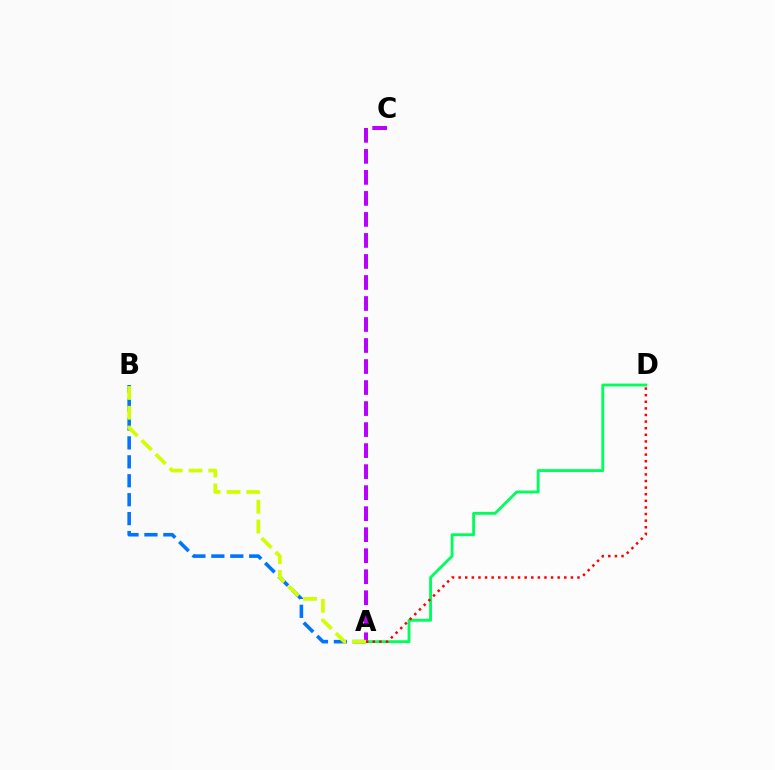{('A', 'B'): [{'color': '#0074ff', 'line_style': 'dashed', 'thickness': 2.57}, {'color': '#d1ff00', 'line_style': 'dashed', 'thickness': 2.69}], ('A', 'C'): [{'color': '#b900ff', 'line_style': 'dashed', 'thickness': 2.86}], ('A', 'D'): [{'color': '#00ff5c', 'line_style': 'solid', 'thickness': 2.06}, {'color': '#ff0000', 'line_style': 'dotted', 'thickness': 1.79}]}